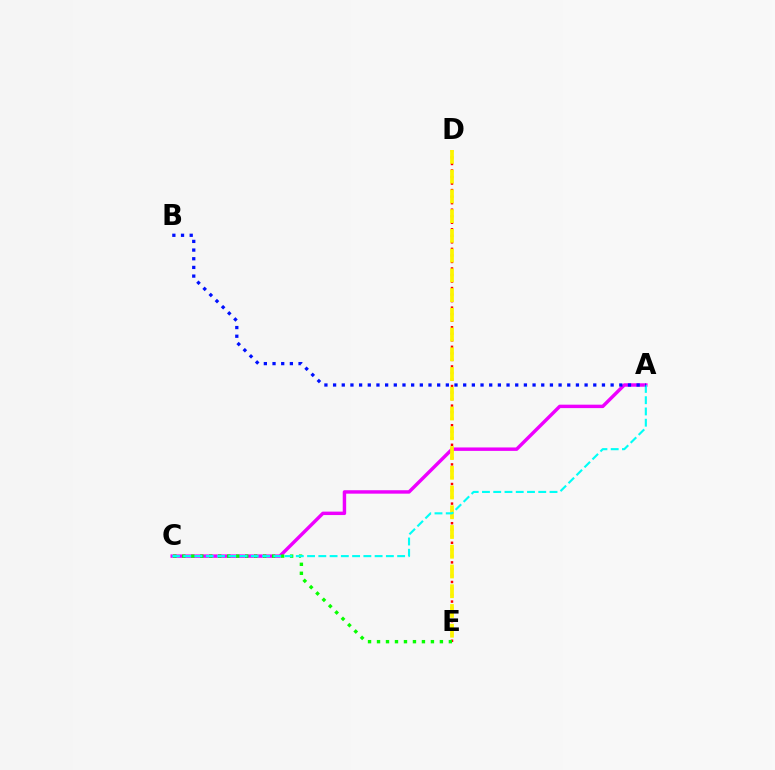{('A', 'C'): [{'color': '#ee00ff', 'line_style': 'solid', 'thickness': 2.47}, {'color': '#00fff6', 'line_style': 'dashed', 'thickness': 1.53}], ('D', 'E'): [{'color': '#ff0000', 'line_style': 'dotted', 'thickness': 1.77}, {'color': '#fcf500', 'line_style': 'dashed', 'thickness': 2.68}], ('C', 'E'): [{'color': '#08ff00', 'line_style': 'dotted', 'thickness': 2.44}], ('A', 'B'): [{'color': '#0010ff', 'line_style': 'dotted', 'thickness': 2.36}]}